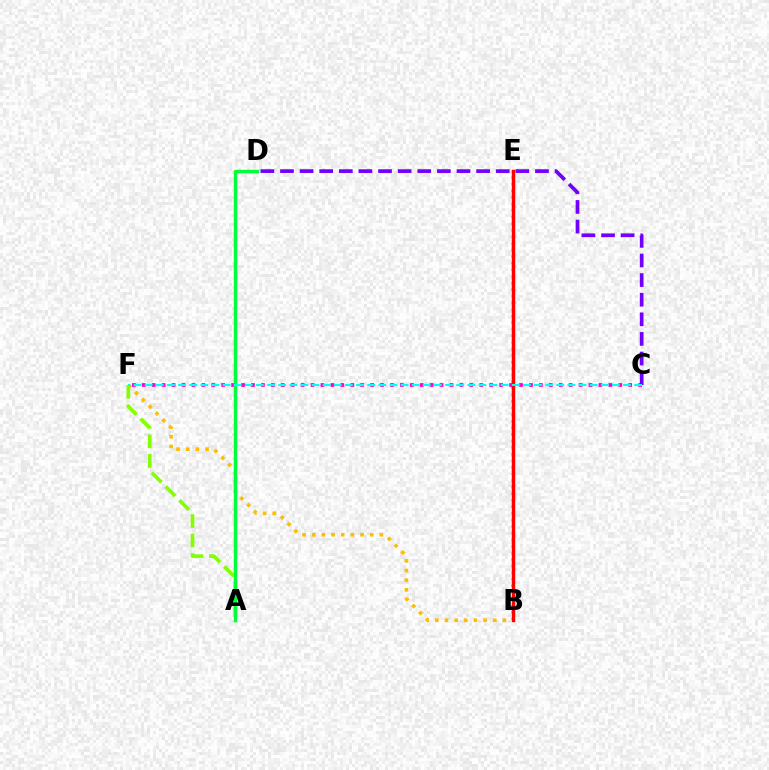{('B', 'E'): [{'color': '#004bff', 'line_style': 'dotted', 'thickness': 1.79}, {'color': '#ff0000', 'line_style': 'solid', 'thickness': 2.47}], ('C', 'F'): [{'color': '#ff00cf', 'line_style': 'dotted', 'thickness': 2.7}, {'color': '#00fff6', 'line_style': 'dashed', 'thickness': 1.51}], ('B', 'F'): [{'color': '#ffbd00', 'line_style': 'dotted', 'thickness': 2.63}], ('A', 'F'): [{'color': '#84ff00', 'line_style': 'dashed', 'thickness': 2.65}], ('A', 'D'): [{'color': '#00ff39', 'line_style': 'solid', 'thickness': 2.46}], ('C', 'D'): [{'color': '#7200ff', 'line_style': 'dashed', 'thickness': 2.66}]}